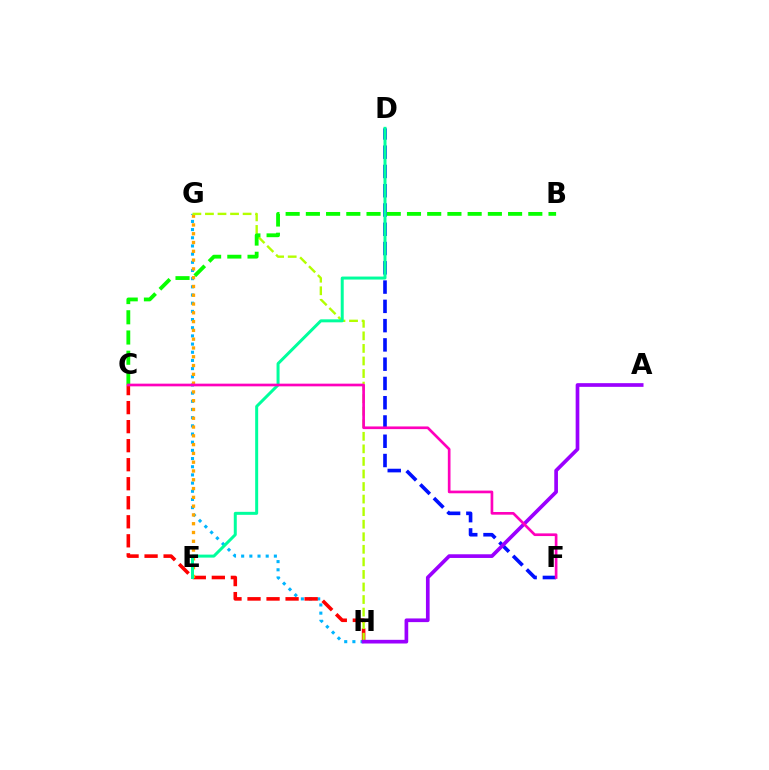{('G', 'H'): [{'color': '#00b5ff', 'line_style': 'dotted', 'thickness': 2.22}, {'color': '#b3ff00', 'line_style': 'dashed', 'thickness': 1.71}], ('C', 'H'): [{'color': '#ff0000', 'line_style': 'dashed', 'thickness': 2.58}], ('E', 'G'): [{'color': '#ffa500', 'line_style': 'dotted', 'thickness': 2.39}], ('D', 'F'): [{'color': '#0010ff', 'line_style': 'dashed', 'thickness': 2.62}], ('A', 'H'): [{'color': '#9b00ff', 'line_style': 'solid', 'thickness': 2.65}], ('B', 'C'): [{'color': '#08ff00', 'line_style': 'dashed', 'thickness': 2.75}], ('D', 'E'): [{'color': '#00ff9d', 'line_style': 'solid', 'thickness': 2.16}], ('C', 'F'): [{'color': '#ff00bd', 'line_style': 'solid', 'thickness': 1.93}]}